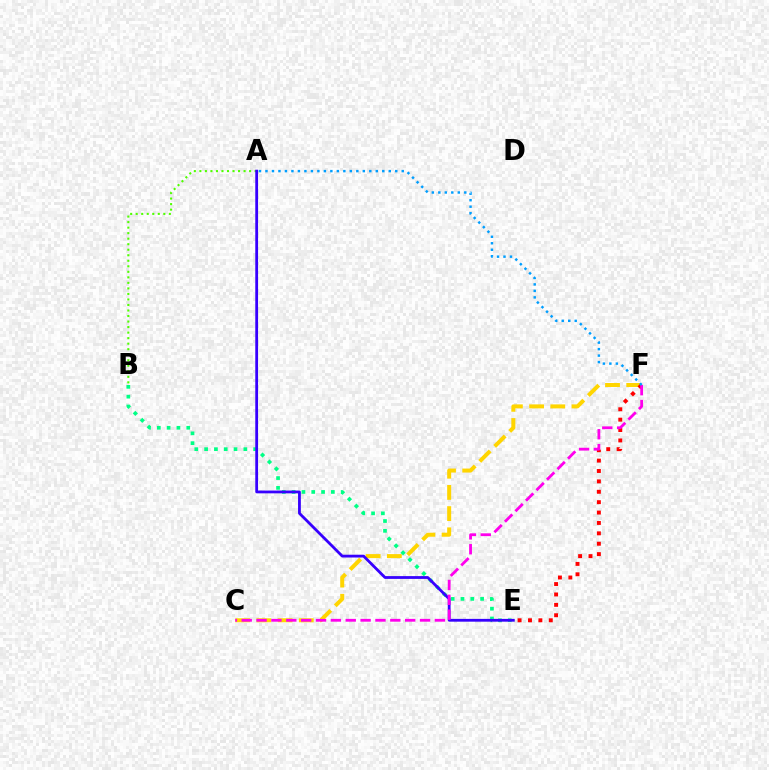{('C', 'F'): [{'color': '#ffd500', 'line_style': 'dashed', 'thickness': 2.88}, {'color': '#ff00ed', 'line_style': 'dashed', 'thickness': 2.02}], ('A', 'B'): [{'color': '#4fff00', 'line_style': 'dotted', 'thickness': 1.5}], ('B', 'E'): [{'color': '#00ff86', 'line_style': 'dotted', 'thickness': 2.67}], ('A', 'E'): [{'color': '#3700ff', 'line_style': 'solid', 'thickness': 2.01}], ('E', 'F'): [{'color': '#ff0000', 'line_style': 'dotted', 'thickness': 2.82}], ('A', 'F'): [{'color': '#009eff', 'line_style': 'dotted', 'thickness': 1.76}]}